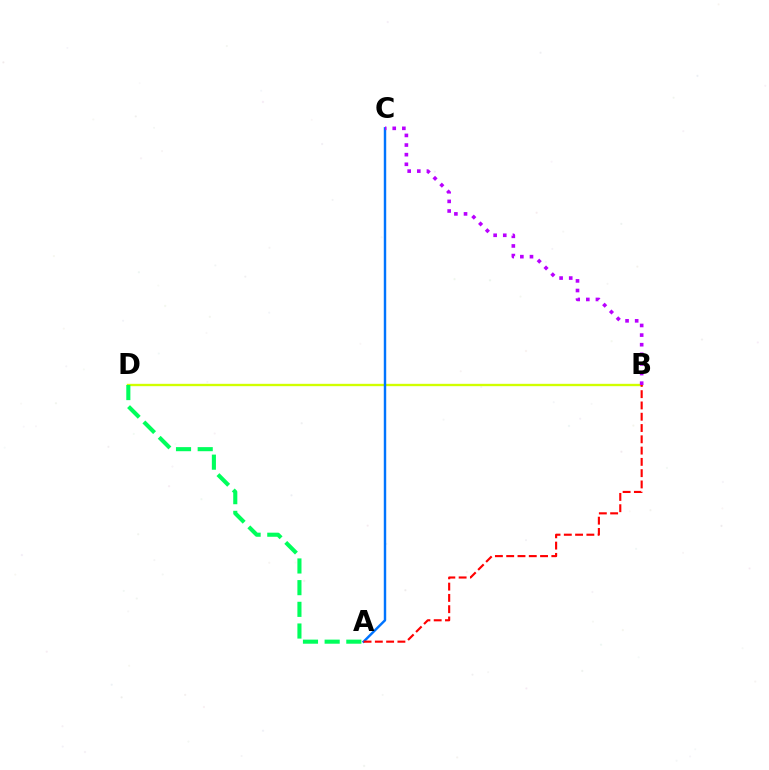{('B', 'D'): [{'color': '#d1ff00', 'line_style': 'solid', 'thickness': 1.69}], ('A', 'C'): [{'color': '#0074ff', 'line_style': 'solid', 'thickness': 1.76}], ('A', 'D'): [{'color': '#00ff5c', 'line_style': 'dashed', 'thickness': 2.95}], ('B', 'C'): [{'color': '#b900ff', 'line_style': 'dotted', 'thickness': 2.61}], ('A', 'B'): [{'color': '#ff0000', 'line_style': 'dashed', 'thickness': 1.53}]}